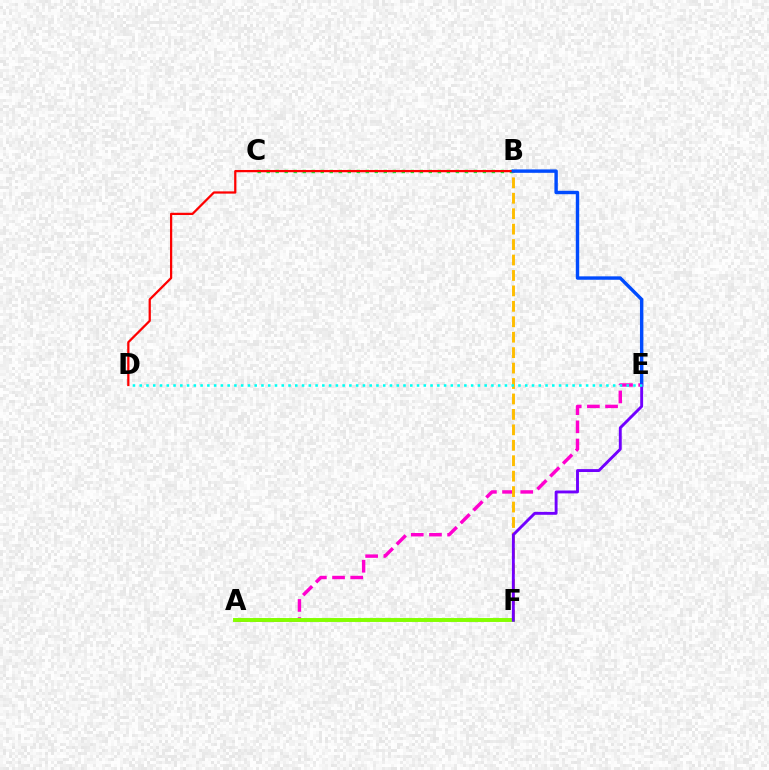{('B', 'C'): [{'color': '#00ff39', 'line_style': 'dotted', 'thickness': 2.45}], ('A', 'E'): [{'color': '#ff00cf', 'line_style': 'dashed', 'thickness': 2.47}], ('B', 'F'): [{'color': '#ffbd00', 'line_style': 'dashed', 'thickness': 2.1}], ('A', 'F'): [{'color': '#84ff00', 'line_style': 'solid', 'thickness': 2.83}], ('B', 'D'): [{'color': '#ff0000', 'line_style': 'solid', 'thickness': 1.62}], ('B', 'E'): [{'color': '#004bff', 'line_style': 'solid', 'thickness': 2.46}], ('E', 'F'): [{'color': '#7200ff', 'line_style': 'solid', 'thickness': 2.09}], ('D', 'E'): [{'color': '#00fff6', 'line_style': 'dotted', 'thickness': 1.84}]}